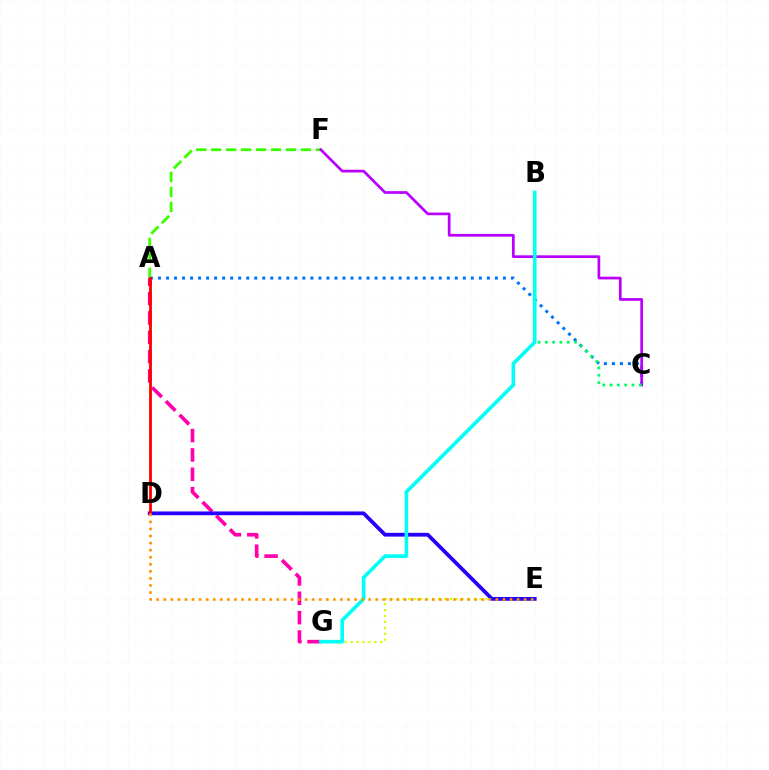{('A', 'C'): [{'color': '#0074ff', 'line_style': 'dotted', 'thickness': 2.18}], ('A', 'F'): [{'color': '#3dff00', 'line_style': 'dashed', 'thickness': 2.03}], ('C', 'F'): [{'color': '#b900ff', 'line_style': 'solid', 'thickness': 1.96}], ('E', 'G'): [{'color': '#d1ff00', 'line_style': 'dotted', 'thickness': 1.61}], ('A', 'G'): [{'color': '#ff00ac', 'line_style': 'dashed', 'thickness': 2.63}], ('D', 'E'): [{'color': '#2500ff', 'line_style': 'solid', 'thickness': 2.71}, {'color': '#ff9400', 'line_style': 'dotted', 'thickness': 1.92}], ('A', 'D'): [{'color': '#ff0000', 'line_style': 'solid', 'thickness': 2.02}], ('B', 'C'): [{'color': '#00ff5c', 'line_style': 'dotted', 'thickness': 1.99}], ('B', 'G'): [{'color': '#00fff6', 'line_style': 'solid', 'thickness': 2.61}]}